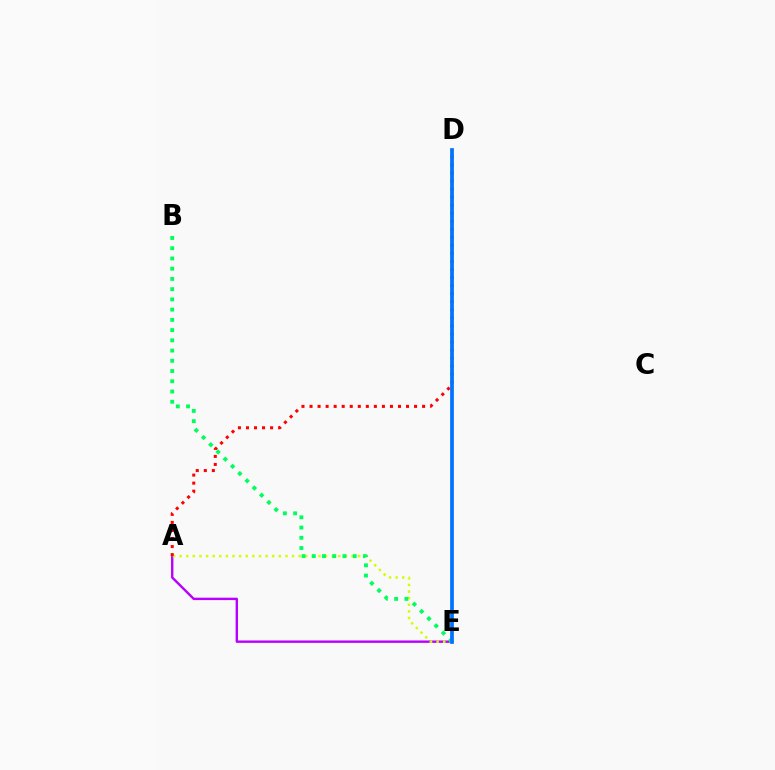{('A', 'E'): [{'color': '#b900ff', 'line_style': 'solid', 'thickness': 1.72}, {'color': '#d1ff00', 'line_style': 'dotted', 'thickness': 1.8}], ('B', 'E'): [{'color': '#00ff5c', 'line_style': 'dotted', 'thickness': 2.78}], ('A', 'D'): [{'color': '#ff0000', 'line_style': 'dotted', 'thickness': 2.18}], ('D', 'E'): [{'color': '#0074ff', 'line_style': 'solid', 'thickness': 2.69}]}